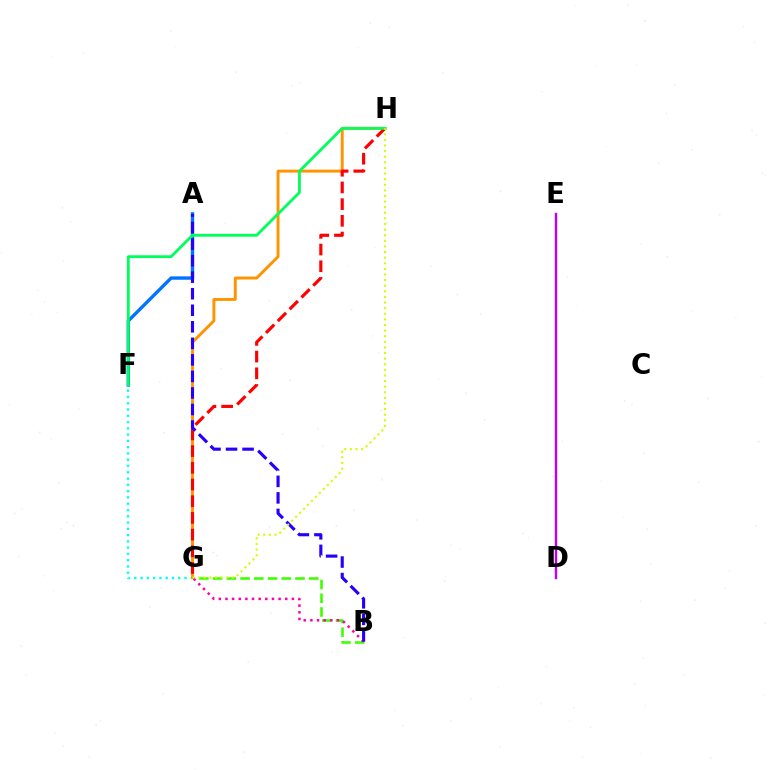{('F', 'G'): [{'color': '#00fff6', 'line_style': 'dotted', 'thickness': 1.71}], ('B', 'G'): [{'color': '#3dff00', 'line_style': 'dashed', 'thickness': 1.87}, {'color': '#ff00ac', 'line_style': 'dotted', 'thickness': 1.81}], ('G', 'H'): [{'color': '#ff9400', 'line_style': 'solid', 'thickness': 2.1}, {'color': '#ff0000', 'line_style': 'dashed', 'thickness': 2.27}, {'color': '#d1ff00', 'line_style': 'dotted', 'thickness': 1.52}], ('A', 'F'): [{'color': '#0074ff', 'line_style': 'solid', 'thickness': 2.44}], ('D', 'E'): [{'color': '#b900ff', 'line_style': 'solid', 'thickness': 1.72}], ('F', 'H'): [{'color': '#00ff5c', 'line_style': 'solid', 'thickness': 2.01}], ('A', 'B'): [{'color': '#2500ff', 'line_style': 'dashed', 'thickness': 2.25}]}